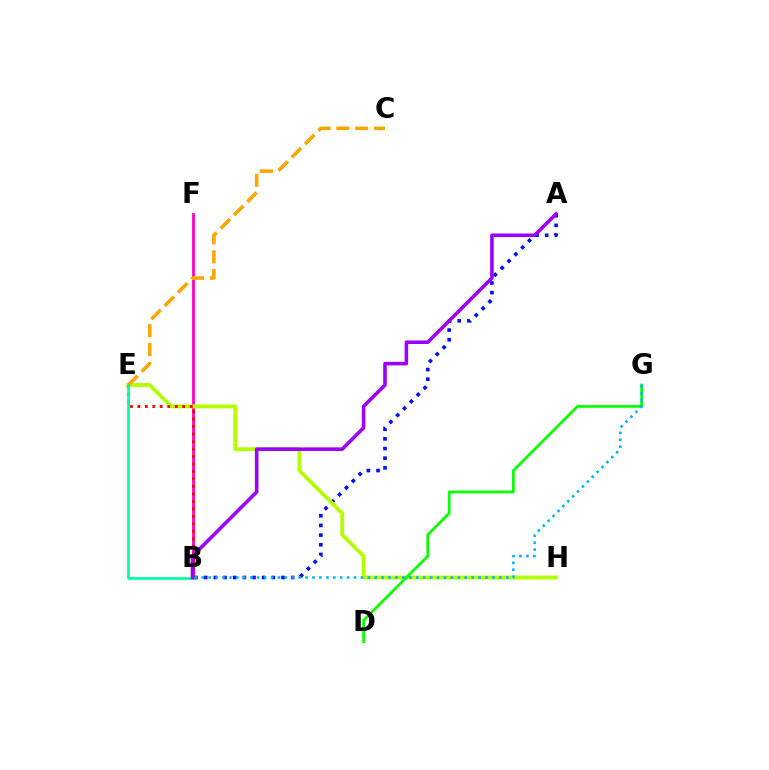{('A', 'B'): [{'color': '#0010ff', 'line_style': 'dotted', 'thickness': 2.63}, {'color': '#9b00ff', 'line_style': 'solid', 'thickness': 2.57}], ('B', 'F'): [{'color': '#ff00bd', 'line_style': 'solid', 'thickness': 1.99}], ('E', 'H'): [{'color': '#b3ff00', 'line_style': 'solid', 'thickness': 2.79}], ('C', 'E'): [{'color': '#ffa500', 'line_style': 'dashed', 'thickness': 2.56}], ('B', 'E'): [{'color': '#ff0000', 'line_style': 'dotted', 'thickness': 2.03}, {'color': '#00ff9d', 'line_style': 'solid', 'thickness': 1.94}], ('D', 'G'): [{'color': '#08ff00', 'line_style': 'solid', 'thickness': 1.98}], ('B', 'G'): [{'color': '#00b5ff', 'line_style': 'dotted', 'thickness': 1.88}]}